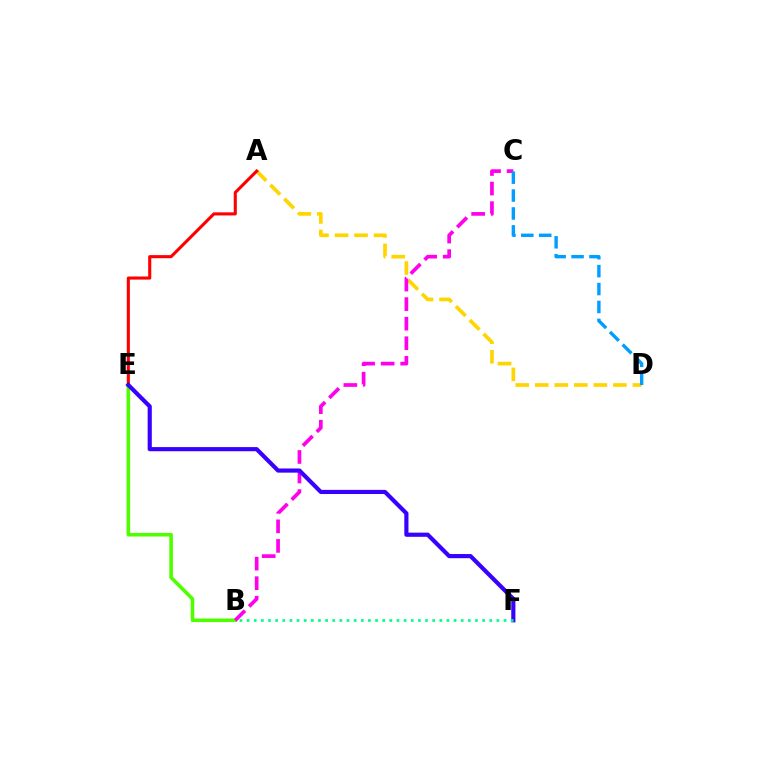{('B', 'E'): [{'color': '#4fff00', 'line_style': 'solid', 'thickness': 2.58}], ('A', 'D'): [{'color': '#ffd500', 'line_style': 'dashed', 'thickness': 2.65}], ('B', 'C'): [{'color': '#ff00ed', 'line_style': 'dashed', 'thickness': 2.66}], ('A', 'E'): [{'color': '#ff0000', 'line_style': 'solid', 'thickness': 2.23}], ('E', 'F'): [{'color': '#3700ff', 'line_style': 'solid', 'thickness': 2.99}], ('C', 'D'): [{'color': '#009eff', 'line_style': 'dashed', 'thickness': 2.43}], ('B', 'F'): [{'color': '#00ff86', 'line_style': 'dotted', 'thickness': 1.94}]}